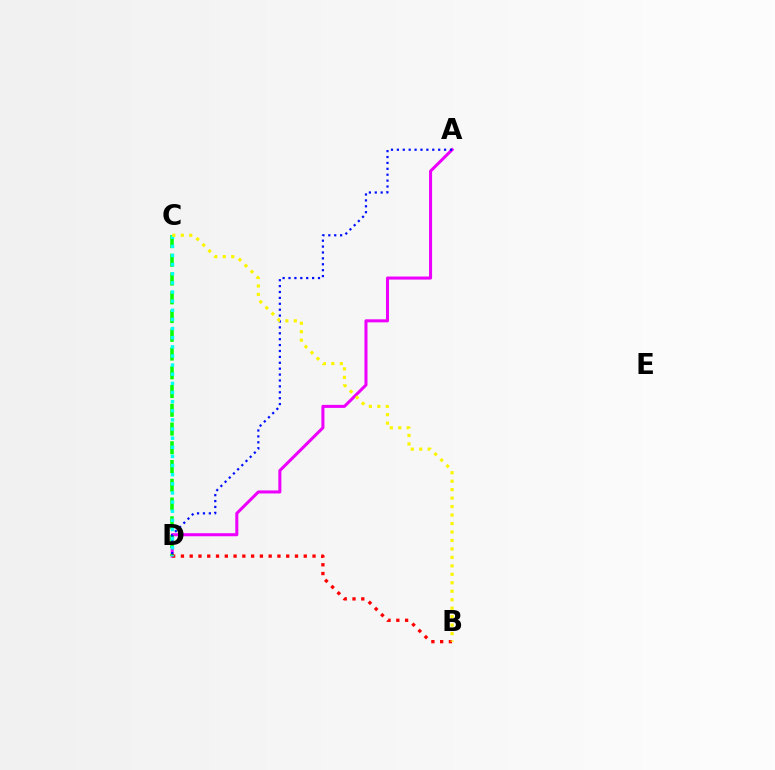{('A', 'D'): [{'color': '#ee00ff', 'line_style': 'solid', 'thickness': 2.19}, {'color': '#0010ff', 'line_style': 'dotted', 'thickness': 1.6}], ('C', 'D'): [{'color': '#08ff00', 'line_style': 'dashed', 'thickness': 2.55}, {'color': '#00fff6', 'line_style': 'dotted', 'thickness': 2.48}], ('B', 'D'): [{'color': '#ff0000', 'line_style': 'dotted', 'thickness': 2.38}], ('B', 'C'): [{'color': '#fcf500', 'line_style': 'dotted', 'thickness': 2.3}]}